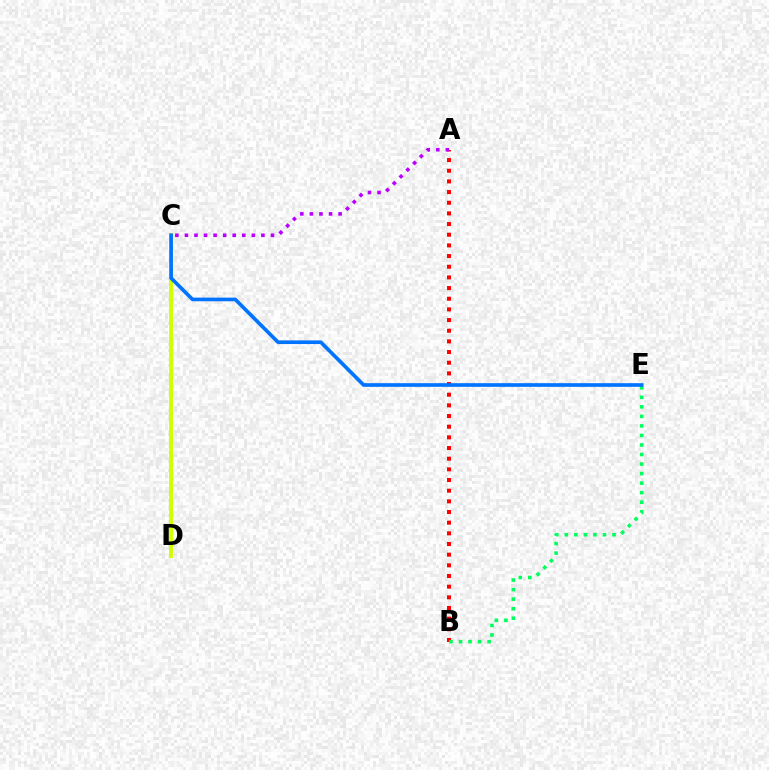{('A', 'B'): [{'color': '#ff0000', 'line_style': 'dotted', 'thickness': 2.9}], ('B', 'E'): [{'color': '#00ff5c', 'line_style': 'dotted', 'thickness': 2.59}], ('C', 'D'): [{'color': '#d1ff00', 'line_style': 'solid', 'thickness': 2.84}], ('C', 'E'): [{'color': '#0074ff', 'line_style': 'solid', 'thickness': 2.63}], ('A', 'C'): [{'color': '#b900ff', 'line_style': 'dotted', 'thickness': 2.6}]}